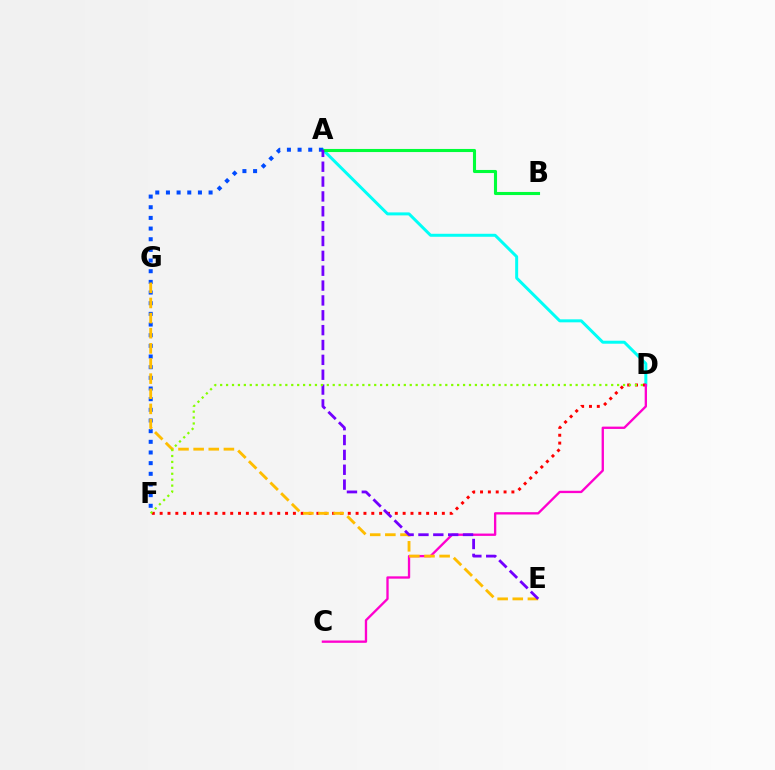{('A', 'D'): [{'color': '#00fff6', 'line_style': 'solid', 'thickness': 2.15}], ('D', 'F'): [{'color': '#ff0000', 'line_style': 'dotted', 'thickness': 2.13}, {'color': '#84ff00', 'line_style': 'dotted', 'thickness': 1.61}], ('C', 'D'): [{'color': '#ff00cf', 'line_style': 'solid', 'thickness': 1.68}], ('A', 'B'): [{'color': '#00ff39', 'line_style': 'solid', 'thickness': 2.23}], ('A', 'F'): [{'color': '#004bff', 'line_style': 'dotted', 'thickness': 2.9}], ('E', 'G'): [{'color': '#ffbd00', 'line_style': 'dashed', 'thickness': 2.06}], ('A', 'E'): [{'color': '#7200ff', 'line_style': 'dashed', 'thickness': 2.02}]}